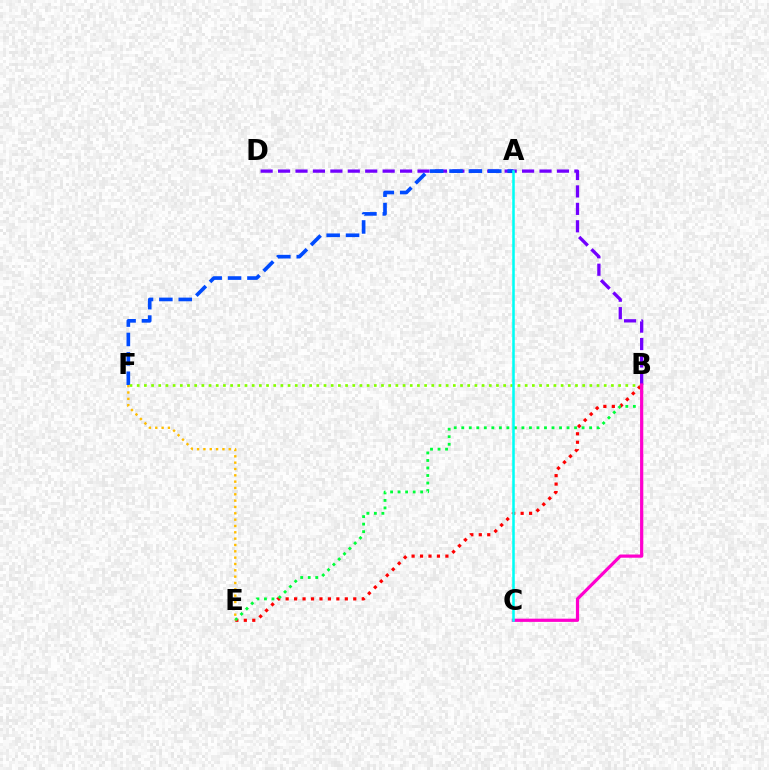{('B', 'E'): [{'color': '#ff0000', 'line_style': 'dotted', 'thickness': 2.3}, {'color': '#00ff39', 'line_style': 'dotted', 'thickness': 2.04}], ('B', 'D'): [{'color': '#7200ff', 'line_style': 'dashed', 'thickness': 2.37}], ('A', 'F'): [{'color': '#004bff', 'line_style': 'dashed', 'thickness': 2.63}], ('B', 'F'): [{'color': '#84ff00', 'line_style': 'dotted', 'thickness': 1.95}], ('B', 'C'): [{'color': '#ff00cf', 'line_style': 'solid', 'thickness': 2.31}], ('E', 'F'): [{'color': '#ffbd00', 'line_style': 'dotted', 'thickness': 1.72}], ('A', 'C'): [{'color': '#00fff6', 'line_style': 'solid', 'thickness': 1.84}]}